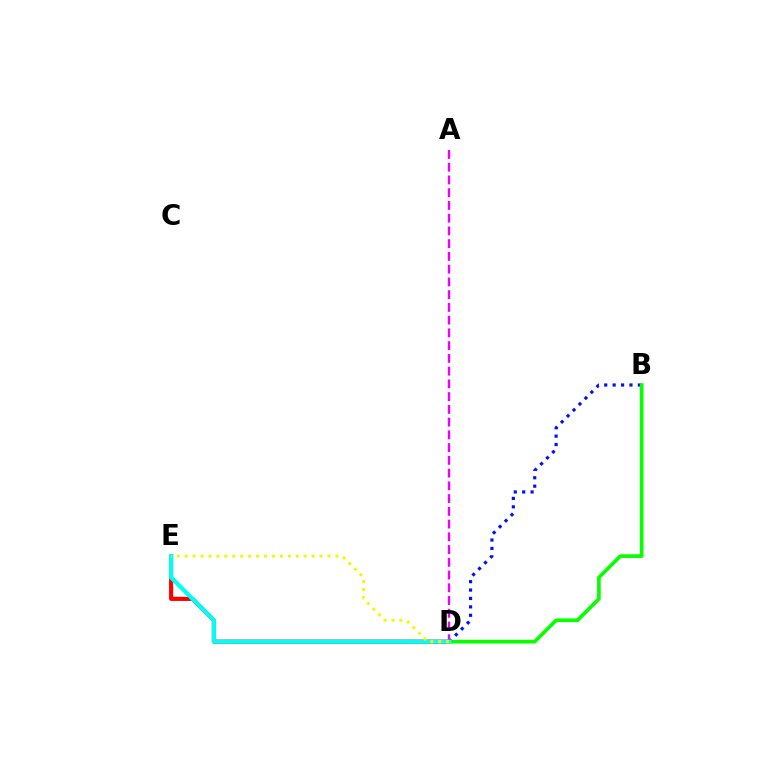{('B', 'D'): [{'color': '#0010ff', 'line_style': 'dotted', 'thickness': 2.29}, {'color': '#08ff00', 'line_style': 'solid', 'thickness': 2.64}], ('A', 'D'): [{'color': '#ee00ff', 'line_style': 'dashed', 'thickness': 1.73}], ('D', 'E'): [{'color': '#ff0000', 'line_style': 'solid', 'thickness': 2.96}, {'color': '#00fff6', 'line_style': 'solid', 'thickness': 3.0}, {'color': '#fcf500', 'line_style': 'dotted', 'thickness': 2.16}]}